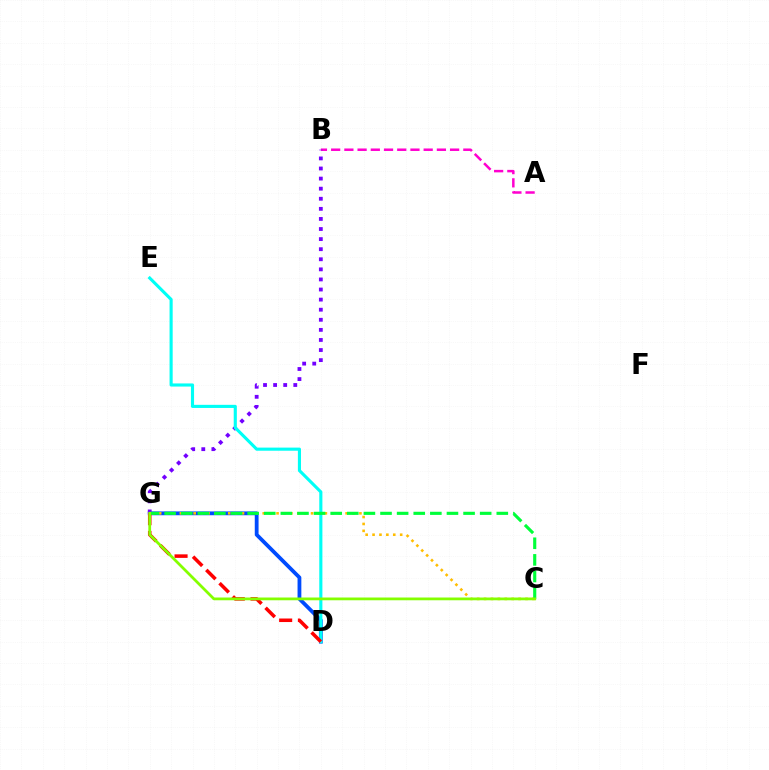{('D', 'G'): [{'color': '#004bff', 'line_style': 'solid', 'thickness': 2.73}, {'color': '#ff0000', 'line_style': 'dashed', 'thickness': 2.55}], ('A', 'B'): [{'color': '#ff00cf', 'line_style': 'dashed', 'thickness': 1.8}], ('B', 'G'): [{'color': '#7200ff', 'line_style': 'dotted', 'thickness': 2.74}], ('D', 'E'): [{'color': '#00fff6', 'line_style': 'solid', 'thickness': 2.25}], ('C', 'G'): [{'color': '#ffbd00', 'line_style': 'dotted', 'thickness': 1.88}, {'color': '#00ff39', 'line_style': 'dashed', 'thickness': 2.26}, {'color': '#84ff00', 'line_style': 'solid', 'thickness': 1.99}]}